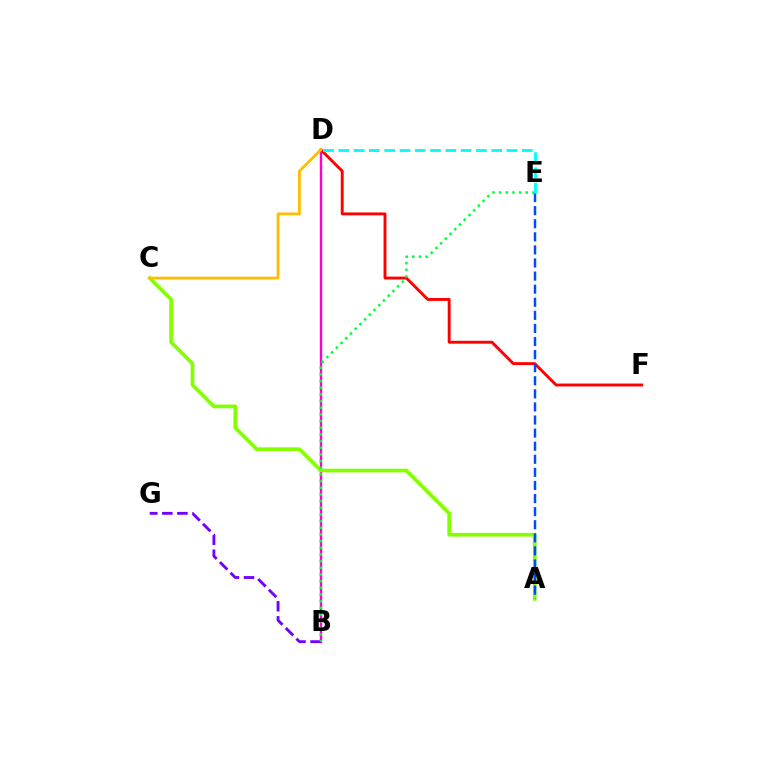{('B', 'D'): [{'color': '#ff00cf', 'line_style': 'solid', 'thickness': 1.74}], ('A', 'C'): [{'color': '#84ff00', 'line_style': 'solid', 'thickness': 2.66}], ('B', 'G'): [{'color': '#7200ff', 'line_style': 'dashed', 'thickness': 2.05}], ('D', 'F'): [{'color': '#ff0000', 'line_style': 'solid', 'thickness': 2.08}], ('B', 'E'): [{'color': '#00ff39', 'line_style': 'dotted', 'thickness': 1.81}], ('C', 'D'): [{'color': '#ffbd00', 'line_style': 'solid', 'thickness': 2.0}], ('A', 'E'): [{'color': '#004bff', 'line_style': 'dashed', 'thickness': 1.78}], ('D', 'E'): [{'color': '#00fff6', 'line_style': 'dashed', 'thickness': 2.08}]}